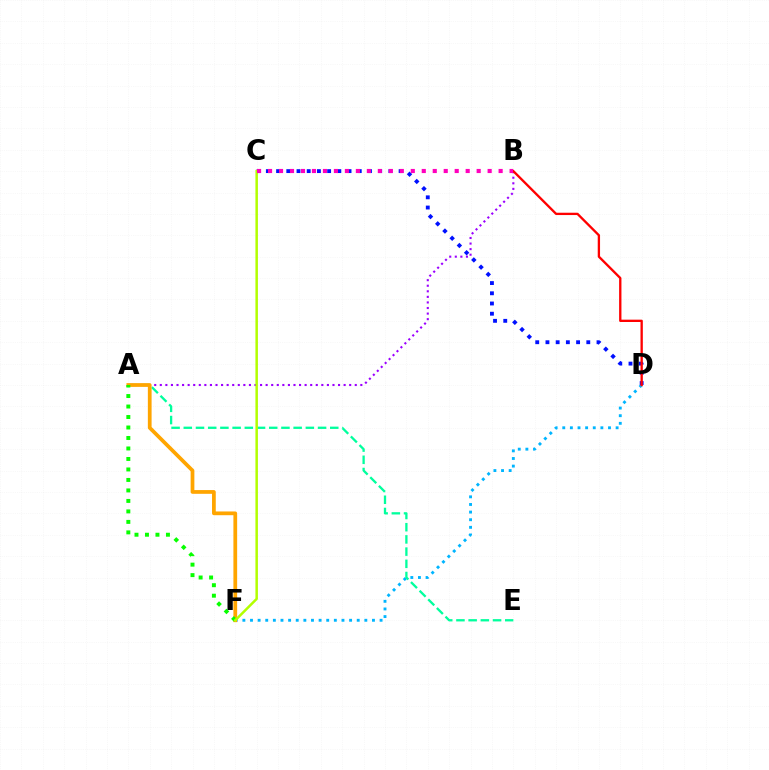{('D', 'F'): [{'color': '#00b5ff', 'line_style': 'dotted', 'thickness': 2.07}], ('A', 'E'): [{'color': '#00ff9d', 'line_style': 'dashed', 'thickness': 1.66}], ('A', 'B'): [{'color': '#9b00ff', 'line_style': 'dotted', 'thickness': 1.51}], ('C', 'D'): [{'color': '#0010ff', 'line_style': 'dotted', 'thickness': 2.77}], ('A', 'F'): [{'color': '#ffa500', 'line_style': 'solid', 'thickness': 2.7}, {'color': '#08ff00', 'line_style': 'dotted', 'thickness': 2.85}], ('C', 'F'): [{'color': '#b3ff00', 'line_style': 'solid', 'thickness': 1.8}], ('B', 'D'): [{'color': '#ff0000', 'line_style': 'solid', 'thickness': 1.68}], ('B', 'C'): [{'color': '#ff00bd', 'line_style': 'dotted', 'thickness': 2.98}]}